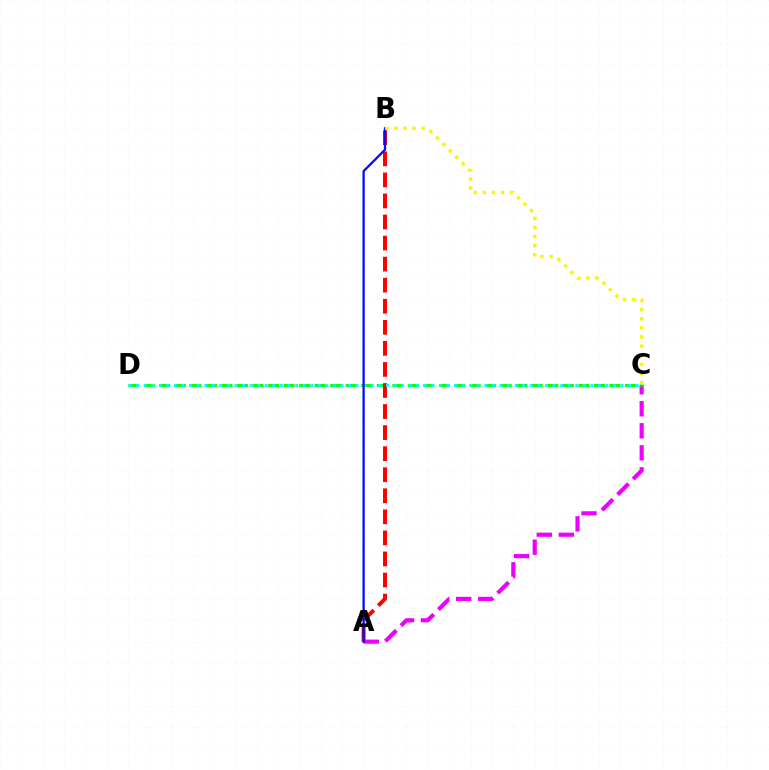{('A', 'C'): [{'color': '#ee00ff', 'line_style': 'dashed', 'thickness': 2.99}], ('C', 'D'): [{'color': '#08ff00', 'line_style': 'dashed', 'thickness': 2.11}, {'color': '#00fff6', 'line_style': 'dotted', 'thickness': 2.06}], ('A', 'B'): [{'color': '#ff0000', 'line_style': 'dashed', 'thickness': 2.86}, {'color': '#0010ff', 'line_style': 'solid', 'thickness': 1.65}], ('B', 'C'): [{'color': '#fcf500', 'line_style': 'dotted', 'thickness': 2.48}]}